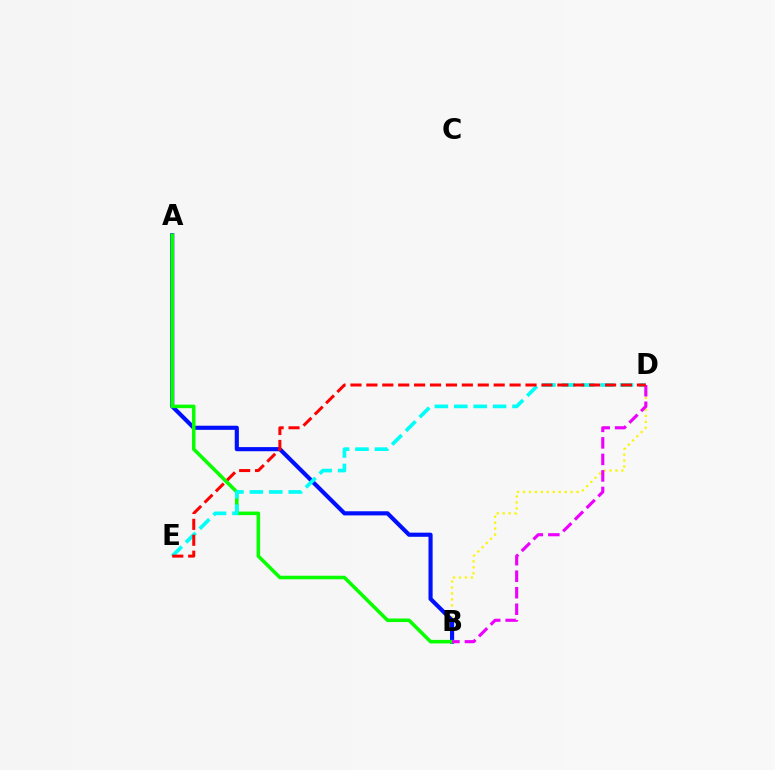{('B', 'D'): [{'color': '#fcf500', 'line_style': 'dotted', 'thickness': 1.62}, {'color': '#ee00ff', 'line_style': 'dashed', 'thickness': 2.24}], ('A', 'B'): [{'color': '#0010ff', 'line_style': 'solid', 'thickness': 2.98}, {'color': '#08ff00', 'line_style': 'solid', 'thickness': 2.55}], ('D', 'E'): [{'color': '#00fff6', 'line_style': 'dashed', 'thickness': 2.64}, {'color': '#ff0000', 'line_style': 'dashed', 'thickness': 2.16}]}